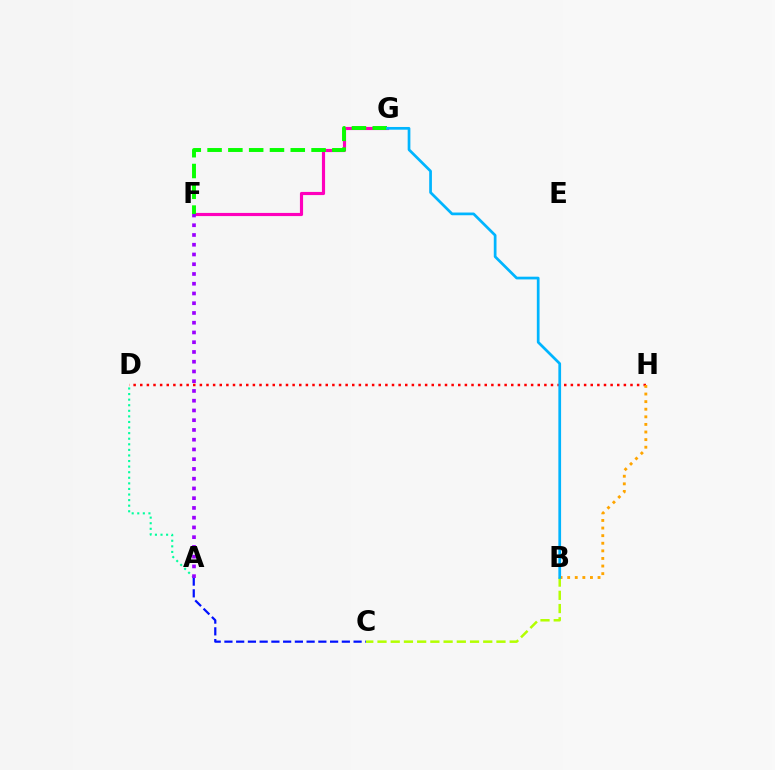{('F', 'G'): [{'color': '#ff00bd', 'line_style': 'solid', 'thickness': 2.27}, {'color': '#08ff00', 'line_style': 'dashed', 'thickness': 2.83}], ('D', 'H'): [{'color': '#ff0000', 'line_style': 'dotted', 'thickness': 1.8}], ('B', 'H'): [{'color': '#ffa500', 'line_style': 'dotted', 'thickness': 2.06}], ('B', 'C'): [{'color': '#b3ff00', 'line_style': 'dashed', 'thickness': 1.8}], ('A', 'D'): [{'color': '#00ff9d', 'line_style': 'dotted', 'thickness': 1.52}], ('A', 'C'): [{'color': '#0010ff', 'line_style': 'dashed', 'thickness': 1.6}], ('A', 'F'): [{'color': '#9b00ff', 'line_style': 'dotted', 'thickness': 2.65}], ('B', 'G'): [{'color': '#00b5ff', 'line_style': 'solid', 'thickness': 1.96}]}